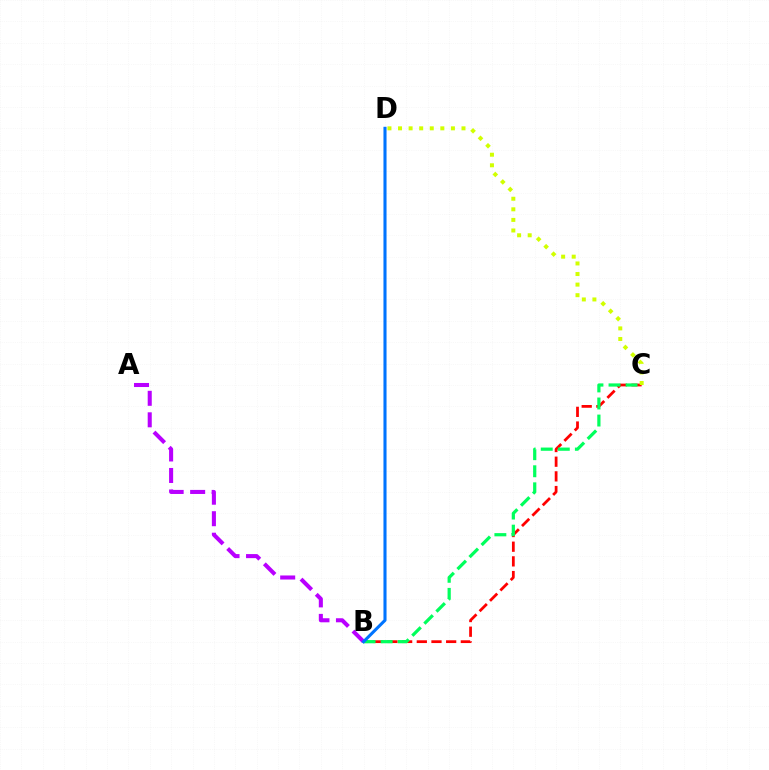{('B', 'C'): [{'color': '#ff0000', 'line_style': 'dashed', 'thickness': 1.99}, {'color': '#00ff5c', 'line_style': 'dashed', 'thickness': 2.32}], ('C', 'D'): [{'color': '#d1ff00', 'line_style': 'dotted', 'thickness': 2.87}], ('A', 'B'): [{'color': '#b900ff', 'line_style': 'dashed', 'thickness': 2.92}], ('B', 'D'): [{'color': '#0074ff', 'line_style': 'solid', 'thickness': 2.21}]}